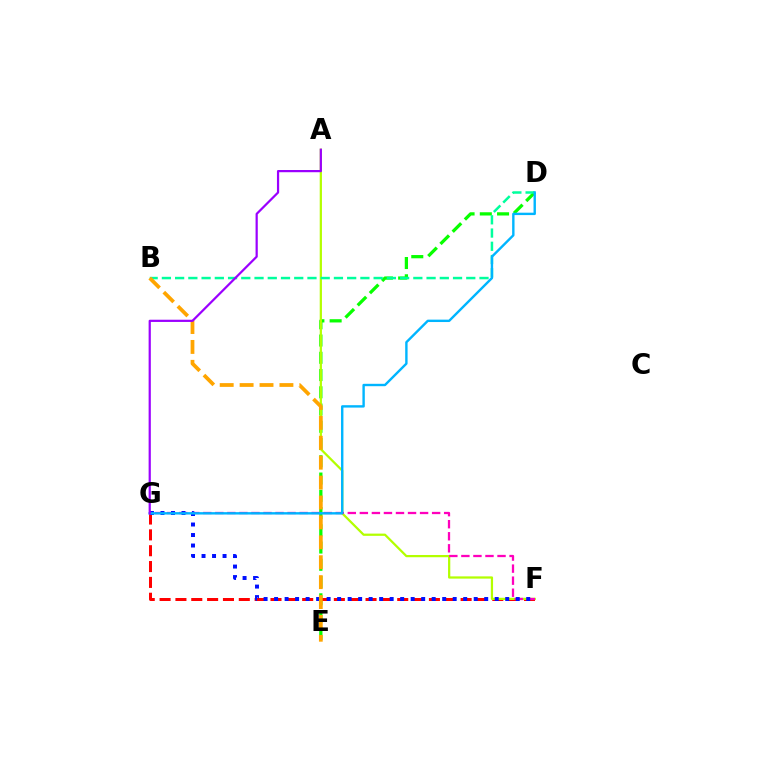{('D', 'E'): [{'color': '#08ff00', 'line_style': 'dashed', 'thickness': 2.34}], ('F', 'G'): [{'color': '#ff0000', 'line_style': 'dashed', 'thickness': 2.15}, {'color': '#ff00bd', 'line_style': 'dashed', 'thickness': 1.64}, {'color': '#0010ff', 'line_style': 'dotted', 'thickness': 2.85}], ('A', 'F'): [{'color': '#b3ff00', 'line_style': 'solid', 'thickness': 1.61}], ('B', 'D'): [{'color': '#00ff9d', 'line_style': 'dashed', 'thickness': 1.8}], ('B', 'E'): [{'color': '#ffa500', 'line_style': 'dashed', 'thickness': 2.7}], ('D', 'G'): [{'color': '#00b5ff', 'line_style': 'solid', 'thickness': 1.72}], ('A', 'G'): [{'color': '#9b00ff', 'line_style': 'solid', 'thickness': 1.59}]}